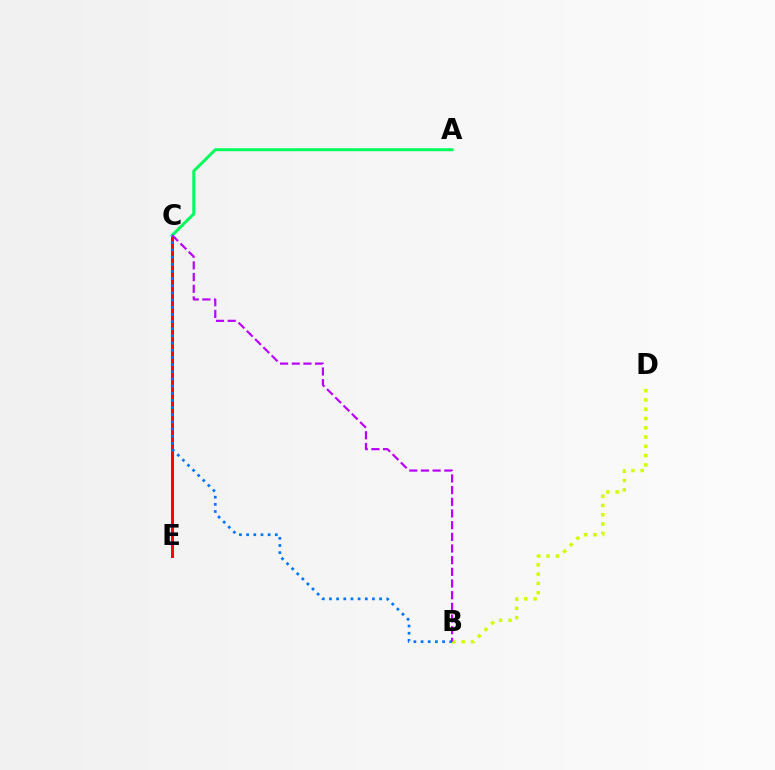{('C', 'E'): [{'color': '#ff0000', 'line_style': 'solid', 'thickness': 2.13}], ('B', 'C'): [{'color': '#0074ff', 'line_style': 'dotted', 'thickness': 1.95}, {'color': '#b900ff', 'line_style': 'dashed', 'thickness': 1.59}], ('A', 'C'): [{'color': '#00ff5c', 'line_style': 'solid', 'thickness': 2.14}], ('B', 'D'): [{'color': '#d1ff00', 'line_style': 'dotted', 'thickness': 2.52}]}